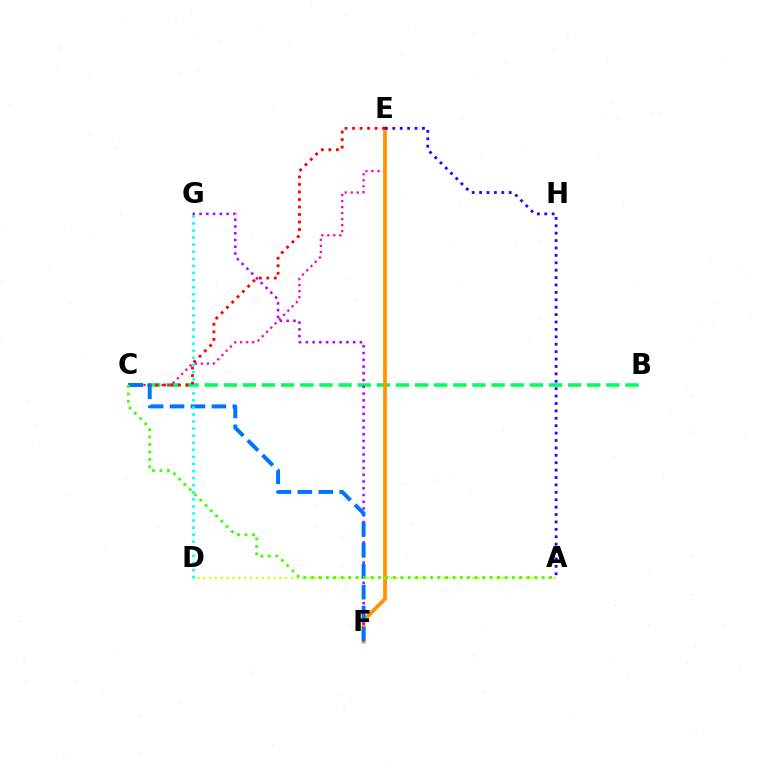{('B', 'C'): [{'color': '#00ff5c', 'line_style': 'dashed', 'thickness': 2.6}], ('C', 'E'): [{'color': '#ff00ac', 'line_style': 'dotted', 'thickness': 1.64}, {'color': '#ff0000', 'line_style': 'dotted', 'thickness': 2.04}], ('E', 'F'): [{'color': '#ff9400', 'line_style': 'solid', 'thickness': 2.72}], ('A', 'D'): [{'color': '#d1ff00', 'line_style': 'dotted', 'thickness': 1.59}], ('A', 'E'): [{'color': '#2500ff', 'line_style': 'dotted', 'thickness': 2.01}], ('F', 'G'): [{'color': '#b900ff', 'line_style': 'dotted', 'thickness': 1.84}], ('C', 'F'): [{'color': '#0074ff', 'line_style': 'dashed', 'thickness': 2.84}], ('D', 'G'): [{'color': '#00fff6', 'line_style': 'dotted', 'thickness': 1.92}], ('A', 'C'): [{'color': '#3dff00', 'line_style': 'dotted', 'thickness': 2.02}]}